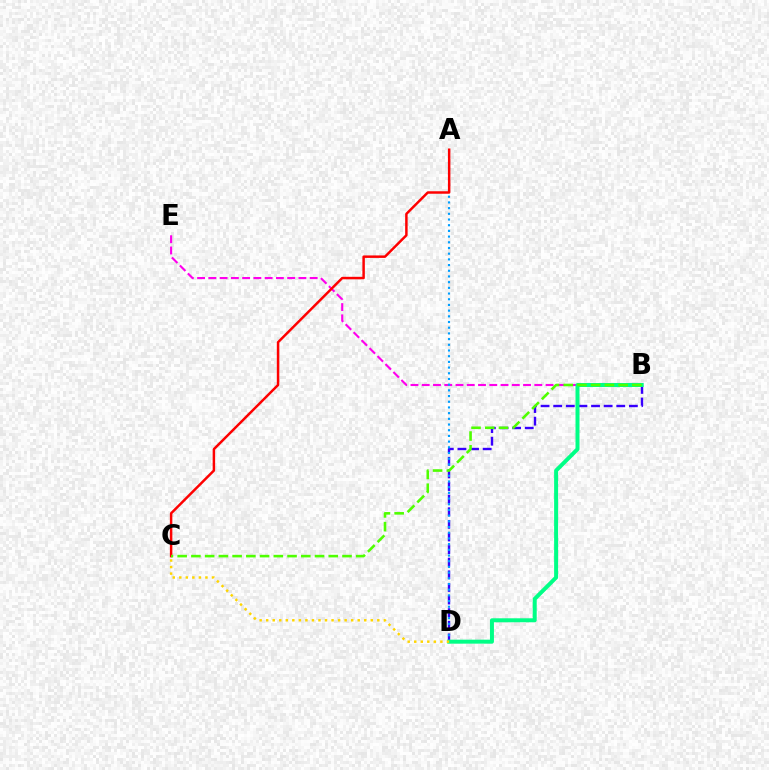{('B', 'D'): [{'color': '#3700ff', 'line_style': 'dashed', 'thickness': 1.71}, {'color': '#00ff86', 'line_style': 'solid', 'thickness': 2.87}], ('B', 'E'): [{'color': '#ff00ed', 'line_style': 'dashed', 'thickness': 1.53}], ('A', 'D'): [{'color': '#009eff', 'line_style': 'dotted', 'thickness': 1.55}], ('A', 'C'): [{'color': '#ff0000', 'line_style': 'solid', 'thickness': 1.78}], ('C', 'D'): [{'color': '#ffd500', 'line_style': 'dotted', 'thickness': 1.78}], ('B', 'C'): [{'color': '#4fff00', 'line_style': 'dashed', 'thickness': 1.87}]}